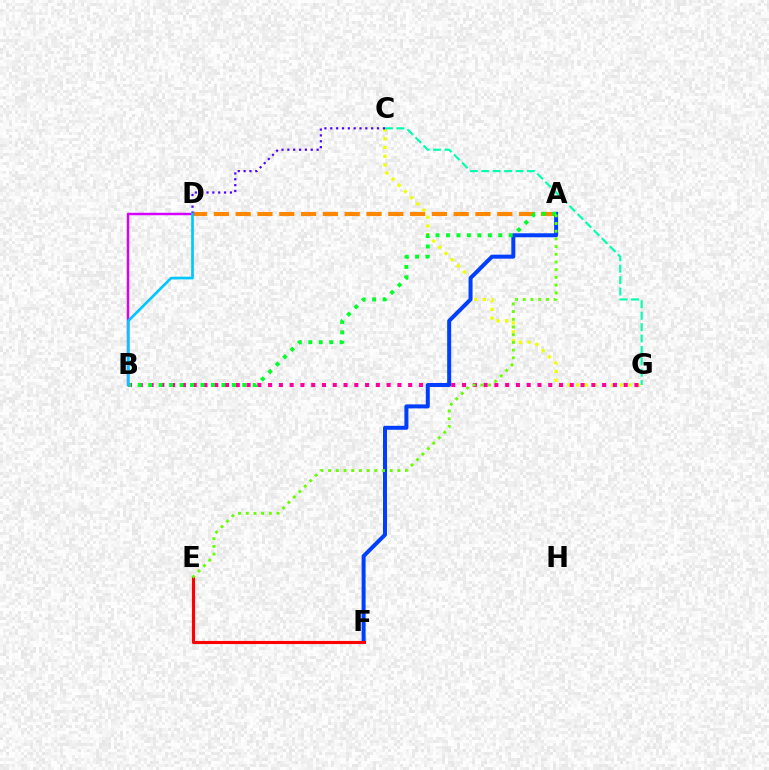{('A', 'D'): [{'color': '#ff8800', 'line_style': 'dashed', 'thickness': 2.96}], ('C', 'G'): [{'color': '#eeff00', 'line_style': 'dotted', 'thickness': 2.38}, {'color': '#00ffaf', 'line_style': 'dashed', 'thickness': 1.55}], ('B', 'G'): [{'color': '#ff00a0', 'line_style': 'dotted', 'thickness': 2.93}], ('A', 'F'): [{'color': '#003fff', 'line_style': 'solid', 'thickness': 2.88}], ('C', 'D'): [{'color': '#4f00ff', 'line_style': 'dotted', 'thickness': 1.59}], ('B', 'D'): [{'color': '#d600ff', 'line_style': 'solid', 'thickness': 1.77}, {'color': '#00c7ff', 'line_style': 'solid', 'thickness': 1.92}], ('E', 'F'): [{'color': '#ff0000', 'line_style': 'solid', 'thickness': 2.25}], ('A', 'B'): [{'color': '#00ff27', 'line_style': 'dotted', 'thickness': 2.84}], ('A', 'E'): [{'color': '#66ff00', 'line_style': 'dotted', 'thickness': 2.09}]}